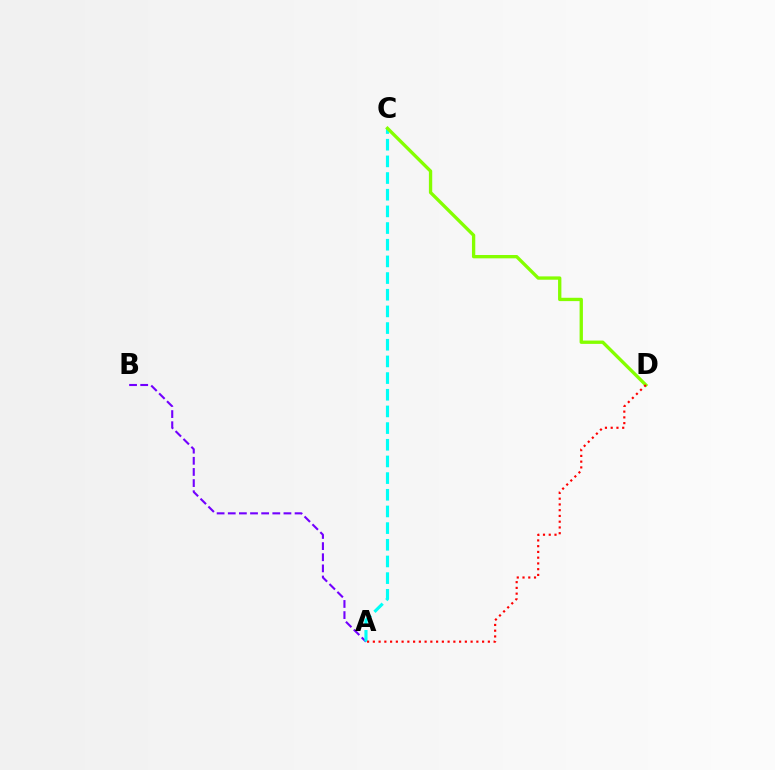{('A', 'B'): [{'color': '#7200ff', 'line_style': 'dashed', 'thickness': 1.51}], ('A', 'C'): [{'color': '#00fff6', 'line_style': 'dashed', 'thickness': 2.26}], ('C', 'D'): [{'color': '#84ff00', 'line_style': 'solid', 'thickness': 2.4}], ('A', 'D'): [{'color': '#ff0000', 'line_style': 'dotted', 'thickness': 1.56}]}